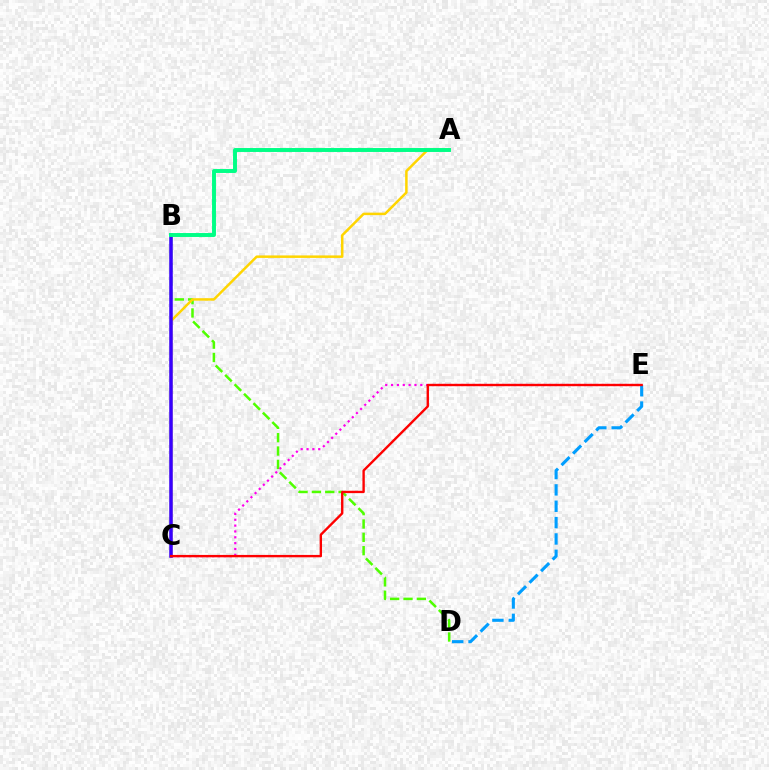{('B', 'D'): [{'color': '#4fff00', 'line_style': 'dashed', 'thickness': 1.81}], ('C', 'E'): [{'color': '#ff00ed', 'line_style': 'dotted', 'thickness': 1.59}, {'color': '#ff0000', 'line_style': 'solid', 'thickness': 1.71}], ('A', 'C'): [{'color': '#ffd500', 'line_style': 'solid', 'thickness': 1.8}], ('B', 'C'): [{'color': '#3700ff', 'line_style': 'solid', 'thickness': 2.53}], ('D', 'E'): [{'color': '#009eff', 'line_style': 'dashed', 'thickness': 2.22}], ('A', 'B'): [{'color': '#00ff86', 'line_style': 'solid', 'thickness': 2.83}]}